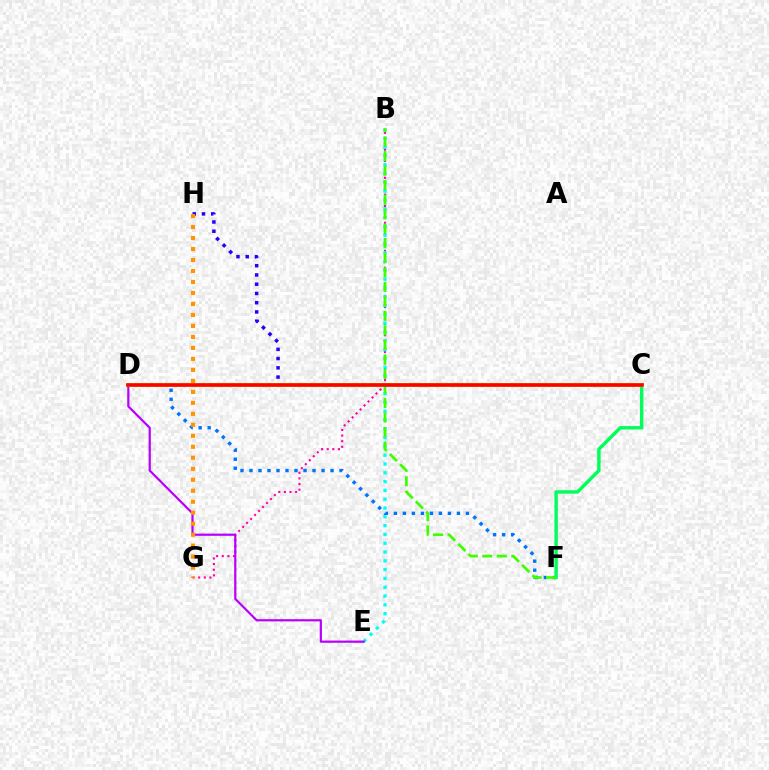{('B', 'G'): [{'color': '#ff00ac', 'line_style': 'dotted', 'thickness': 1.53}], ('D', 'F'): [{'color': '#0074ff', 'line_style': 'dotted', 'thickness': 2.45}], ('B', 'E'): [{'color': '#00fff6', 'line_style': 'dotted', 'thickness': 2.39}], ('C', 'H'): [{'color': '#2500ff', 'line_style': 'dotted', 'thickness': 2.51}], ('C', 'F'): [{'color': '#00ff5c', 'line_style': 'solid', 'thickness': 2.46}], ('D', 'E'): [{'color': '#b900ff', 'line_style': 'solid', 'thickness': 1.59}], ('G', 'H'): [{'color': '#ff9400', 'line_style': 'dotted', 'thickness': 2.98}], ('C', 'D'): [{'color': '#d1ff00', 'line_style': 'solid', 'thickness': 2.86}, {'color': '#ff0000', 'line_style': 'solid', 'thickness': 2.6}], ('B', 'F'): [{'color': '#3dff00', 'line_style': 'dashed', 'thickness': 1.97}]}